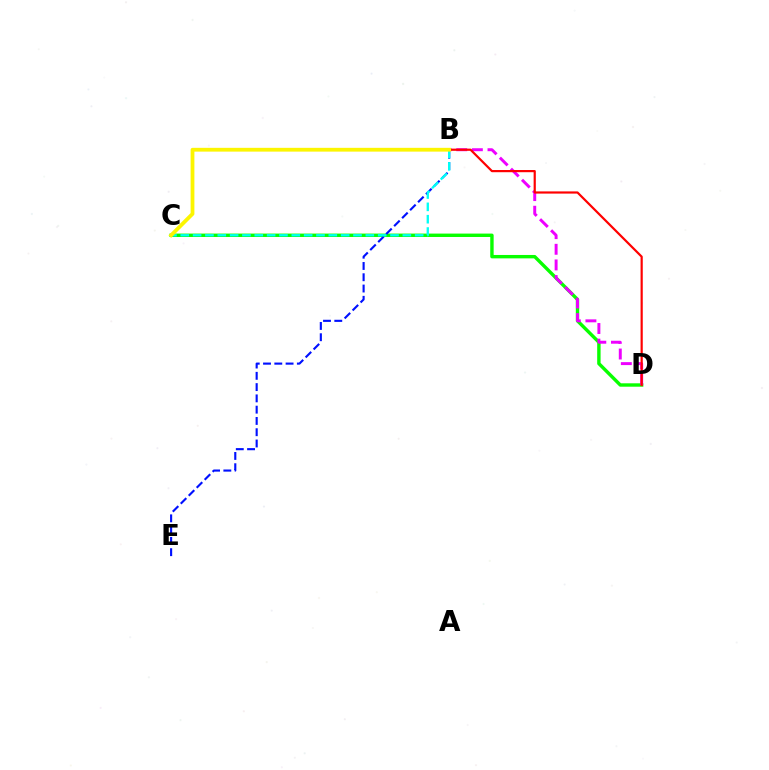{('C', 'D'): [{'color': '#08ff00', 'line_style': 'solid', 'thickness': 2.45}], ('B', 'E'): [{'color': '#0010ff', 'line_style': 'dashed', 'thickness': 1.53}], ('B', 'D'): [{'color': '#ee00ff', 'line_style': 'dashed', 'thickness': 2.12}, {'color': '#ff0000', 'line_style': 'solid', 'thickness': 1.58}], ('B', 'C'): [{'color': '#00fff6', 'line_style': 'dashed', 'thickness': 1.68}, {'color': '#fcf500', 'line_style': 'solid', 'thickness': 2.73}]}